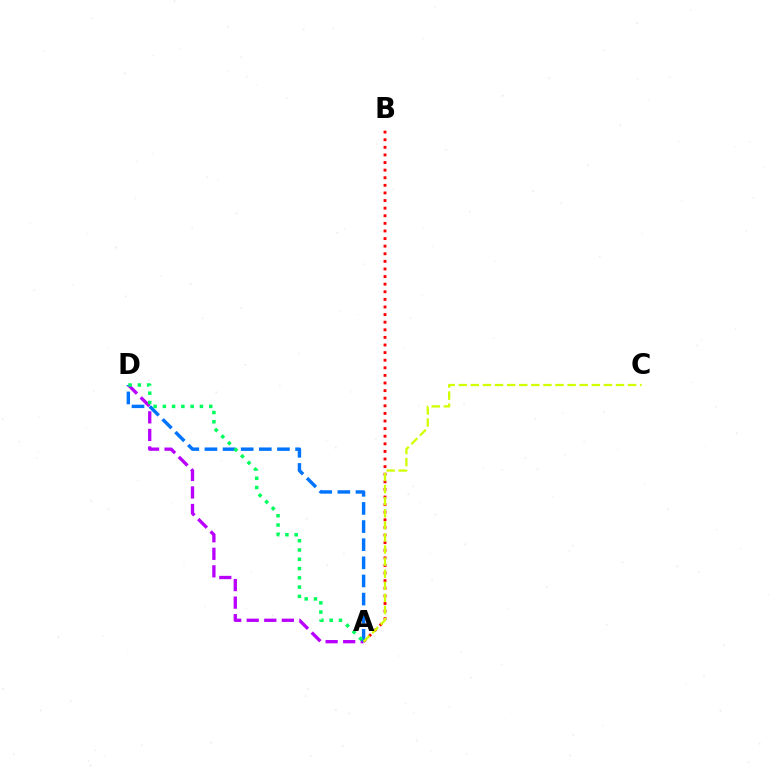{('A', 'B'): [{'color': '#ff0000', 'line_style': 'dotted', 'thickness': 2.07}], ('A', 'D'): [{'color': '#b900ff', 'line_style': 'dashed', 'thickness': 2.38}, {'color': '#0074ff', 'line_style': 'dashed', 'thickness': 2.46}, {'color': '#00ff5c', 'line_style': 'dotted', 'thickness': 2.52}], ('A', 'C'): [{'color': '#d1ff00', 'line_style': 'dashed', 'thickness': 1.64}]}